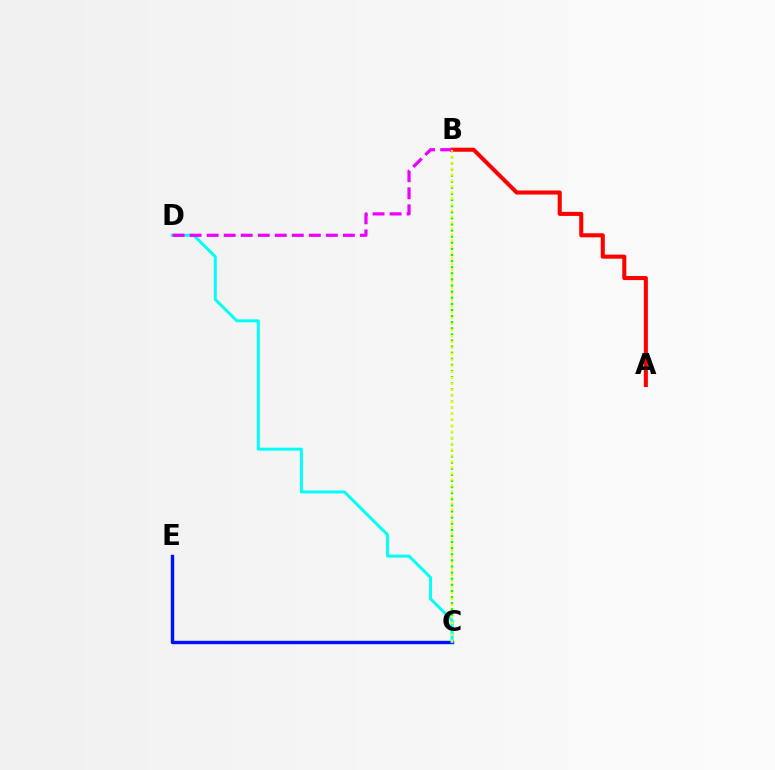{('C', 'E'): [{'color': '#0010ff', 'line_style': 'solid', 'thickness': 2.45}], ('B', 'C'): [{'color': '#08ff00', 'line_style': 'dotted', 'thickness': 1.66}, {'color': '#fcf500', 'line_style': 'dotted', 'thickness': 1.62}], ('A', 'B'): [{'color': '#ff0000', 'line_style': 'solid', 'thickness': 2.93}], ('C', 'D'): [{'color': '#00fff6', 'line_style': 'solid', 'thickness': 2.14}], ('B', 'D'): [{'color': '#ee00ff', 'line_style': 'dashed', 'thickness': 2.31}]}